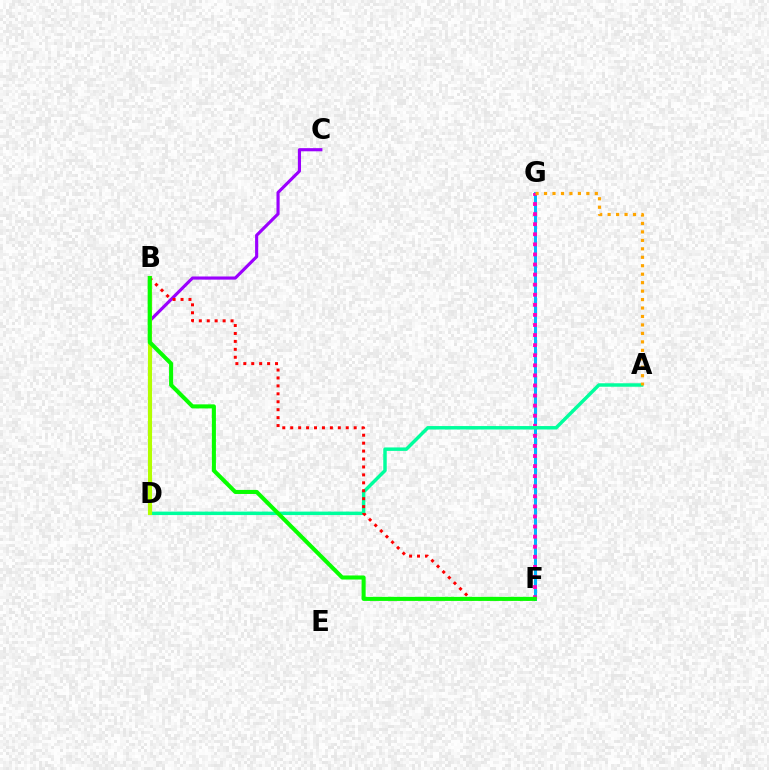{('B', 'D'): [{'color': '#0010ff', 'line_style': 'dotted', 'thickness': 1.75}, {'color': '#b3ff00', 'line_style': 'solid', 'thickness': 2.95}], ('F', 'G'): [{'color': '#00b5ff', 'line_style': 'solid', 'thickness': 2.18}, {'color': '#ff00bd', 'line_style': 'dotted', 'thickness': 2.74}], ('C', 'D'): [{'color': '#9b00ff', 'line_style': 'solid', 'thickness': 2.26}], ('A', 'D'): [{'color': '#00ff9d', 'line_style': 'solid', 'thickness': 2.49}], ('A', 'G'): [{'color': '#ffa500', 'line_style': 'dotted', 'thickness': 2.3}], ('B', 'F'): [{'color': '#ff0000', 'line_style': 'dotted', 'thickness': 2.16}, {'color': '#08ff00', 'line_style': 'solid', 'thickness': 2.92}]}